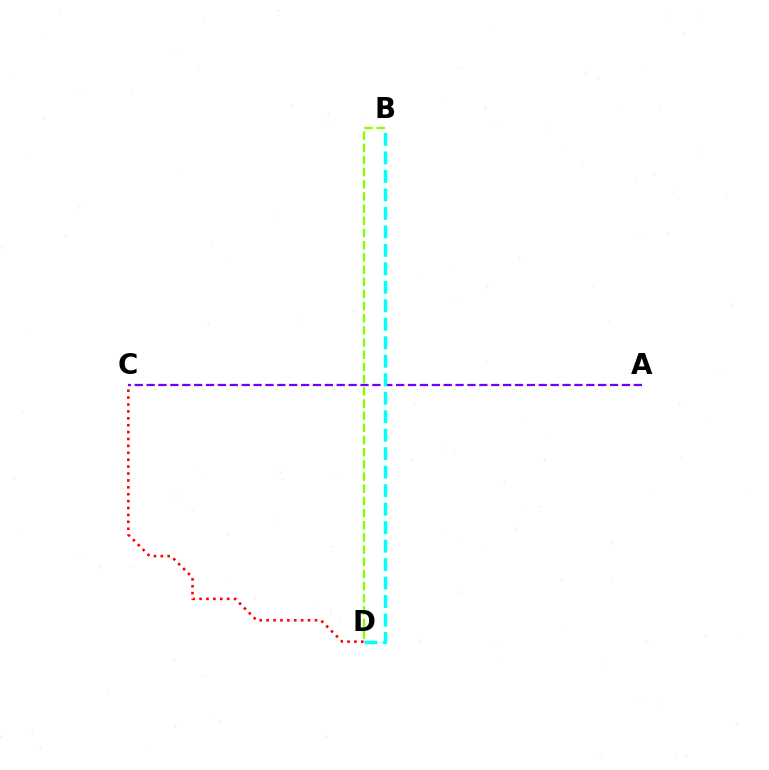{('A', 'C'): [{'color': '#7200ff', 'line_style': 'dashed', 'thickness': 1.61}], ('B', 'D'): [{'color': '#00fff6', 'line_style': 'dashed', 'thickness': 2.51}, {'color': '#84ff00', 'line_style': 'dashed', 'thickness': 1.65}], ('C', 'D'): [{'color': '#ff0000', 'line_style': 'dotted', 'thickness': 1.88}]}